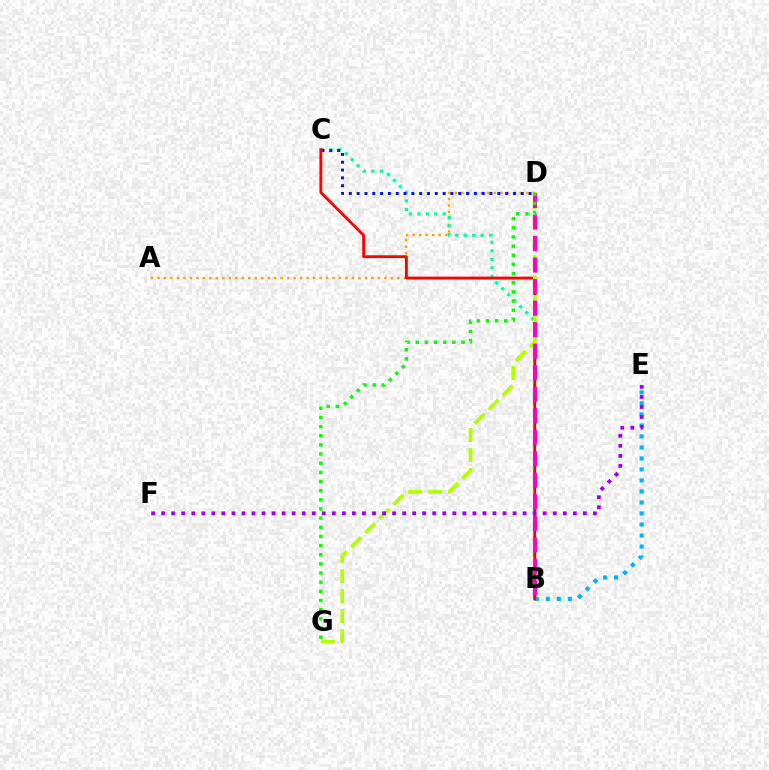{('A', 'D'): [{'color': '#ffa500', 'line_style': 'dotted', 'thickness': 1.76}], ('B', 'C'): [{'color': '#00ff9d', 'line_style': 'dotted', 'thickness': 2.3}, {'color': '#ff0000', 'line_style': 'solid', 'thickness': 2.04}], ('B', 'E'): [{'color': '#00b5ff', 'line_style': 'dotted', 'thickness': 2.99}], ('C', 'D'): [{'color': '#0010ff', 'line_style': 'dotted', 'thickness': 2.12}], ('D', 'G'): [{'color': '#b3ff00', 'line_style': 'dashed', 'thickness': 2.71}, {'color': '#08ff00', 'line_style': 'dotted', 'thickness': 2.49}], ('B', 'D'): [{'color': '#ff00bd', 'line_style': 'dashed', 'thickness': 2.92}], ('E', 'F'): [{'color': '#9b00ff', 'line_style': 'dotted', 'thickness': 2.73}]}